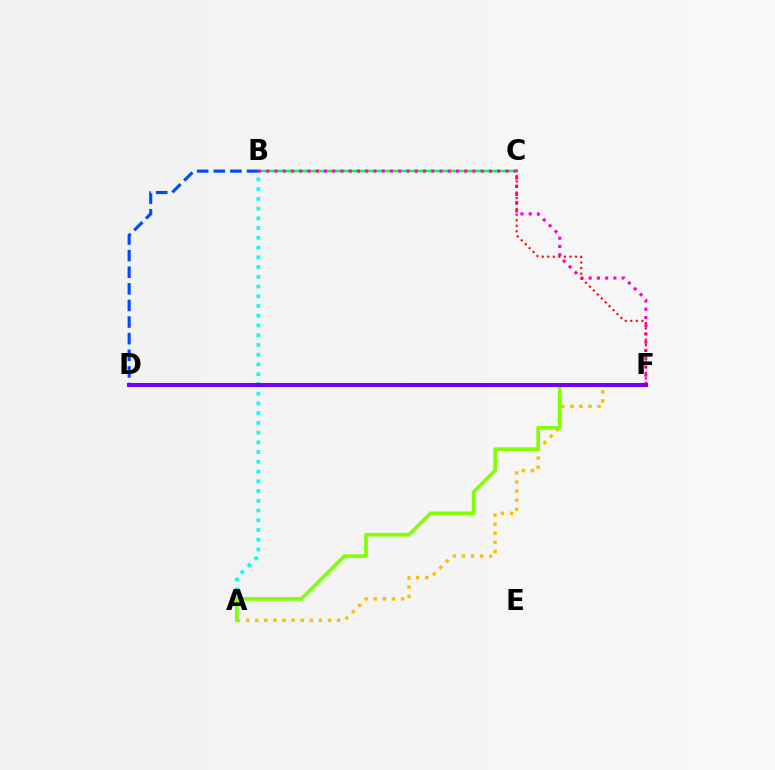{('A', 'B'): [{'color': '#00fff6', 'line_style': 'dotted', 'thickness': 2.65}], ('B', 'C'): [{'color': '#00ff39', 'line_style': 'solid', 'thickness': 1.77}], ('A', 'F'): [{'color': '#ffbd00', 'line_style': 'dotted', 'thickness': 2.47}, {'color': '#84ff00', 'line_style': 'solid', 'thickness': 2.62}], ('B', 'F'): [{'color': '#ff00cf', 'line_style': 'dotted', 'thickness': 2.24}], ('B', 'D'): [{'color': '#004bff', 'line_style': 'dashed', 'thickness': 2.26}], ('D', 'F'): [{'color': '#7200ff', 'line_style': 'solid', 'thickness': 2.92}], ('C', 'F'): [{'color': '#ff0000', 'line_style': 'dotted', 'thickness': 1.51}]}